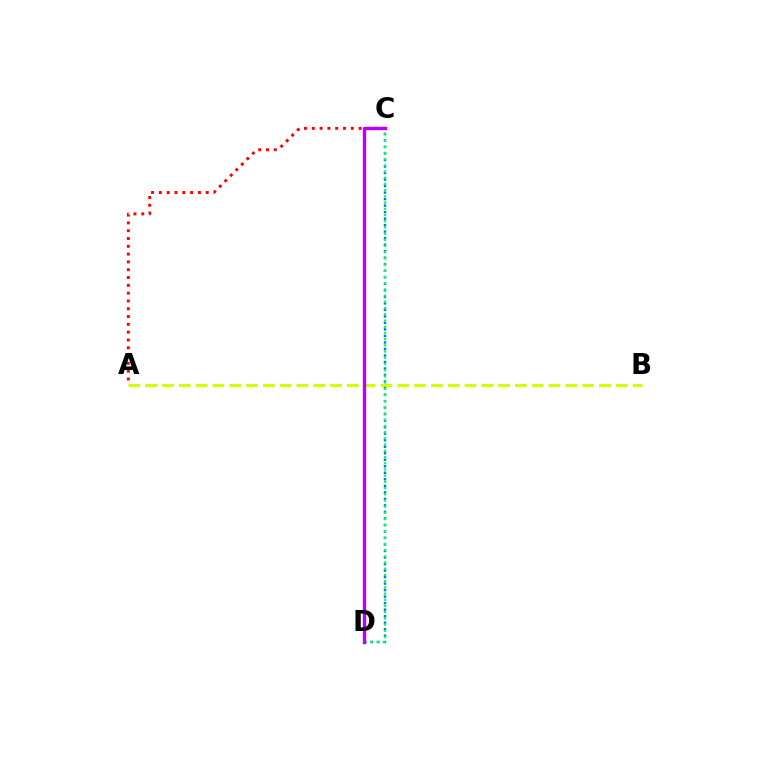{('A', 'B'): [{'color': '#d1ff00', 'line_style': 'dashed', 'thickness': 2.28}], ('A', 'C'): [{'color': '#ff0000', 'line_style': 'dotted', 'thickness': 2.12}], ('C', 'D'): [{'color': '#0074ff', 'line_style': 'dotted', 'thickness': 1.77}, {'color': '#00ff5c', 'line_style': 'dotted', 'thickness': 1.69}, {'color': '#b900ff', 'line_style': 'solid', 'thickness': 2.43}]}